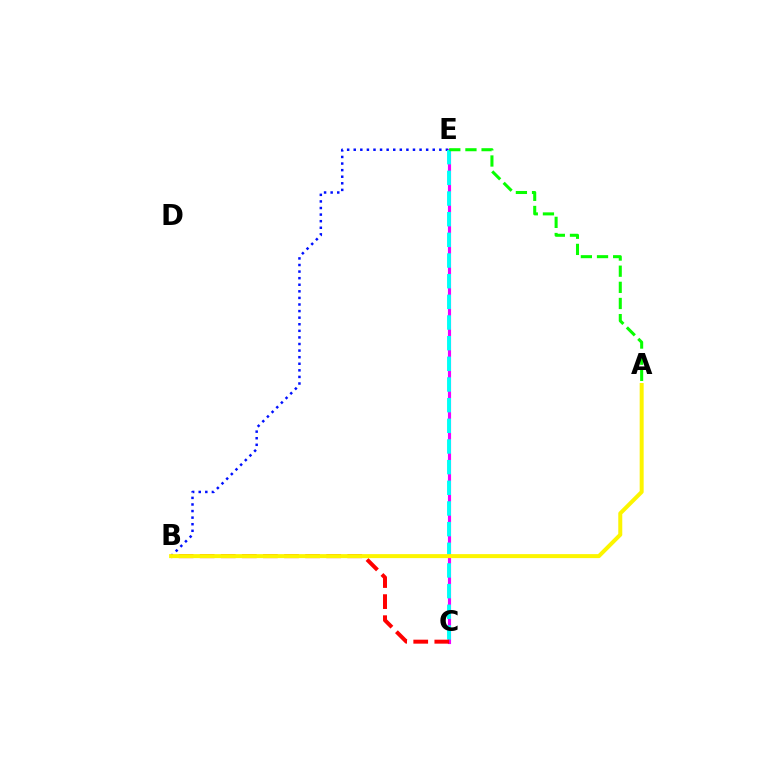{('B', 'E'): [{'color': '#0010ff', 'line_style': 'dotted', 'thickness': 1.79}], ('C', 'E'): [{'color': '#ee00ff', 'line_style': 'solid', 'thickness': 2.26}, {'color': '#00fff6', 'line_style': 'dashed', 'thickness': 2.81}], ('B', 'C'): [{'color': '#ff0000', 'line_style': 'dashed', 'thickness': 2.86}], ('A', 'E'): [{'color': '#08ff00', 'line_style': 'dashed', 'thickness': 2.19}], ('A', 'B'): [{'color': '#fcf500', 'line_style': 'solid', 'thickness': 2.87}]}